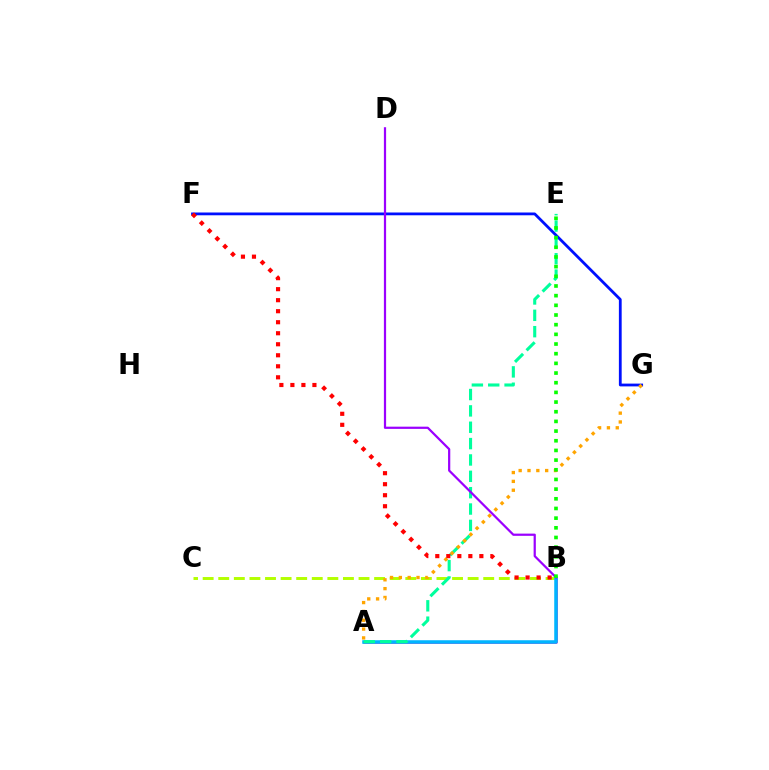{('A', 'B'): [{'color': '#ff00bd', 'line_style': 'solid', 'thickness': 1.86}, {'color': '#00b5ff', 'line_style': 'solid', 'thickness': 2.54}], ('B', 'C'): [{'color': '#b3ff00', 'line_style': 'dashed', 'thickness': 2.12}], ('F', 'G'): [{'color': '#0010ff', 'line_style': 'solid', 'thickness': 2.01}], ('A', 'E'): [{'color': '#00ff9d', 'line_style': 'dashed', 'thickness': 2.22}], ('B', 'D'): [{'color': '#9b00ff', 'line_style': 'solid', 'thickness': 1.6}], ('A', 'G'): [{'color': '#ffa500', 'line_style': 'dotted', 'thickness': 2.4}], ('B', 'F'): [{'color': '#ff0000', 'line_style': 'dotted', 'thickness': 2.99}], ('B', 'E'): [{'color': '#08ff00', 'line_style': 'dotted', 'thickness': 2.63}]}